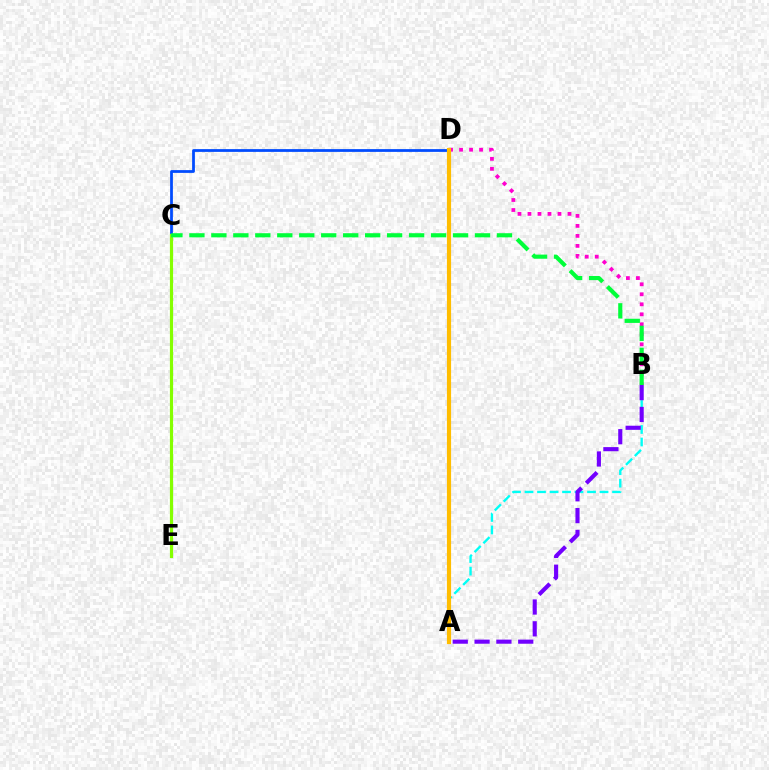{('A', 'D'): [{'color': '#ff0000', 'line_style': 'solid', 'thickness': 1.62}, {'color': '#ffbd00', 'line_style': 'solid', 'thickness': 3.0}], ('C', 'D'): [{'color': '#004bff', 'line_style': 'solid', 'thickness': 1.99}], ('C', 'E'): [{'color': '#84ff00', 'line_style': 'solid', 'thickness': 2.29}], ('A', 'B'): [{'color': '#00fff6', 'line_style': 'dashed', 'thickness': 1.7}, {'color': '#7200ff', 'line_style': 'dashed', 'thickness': 2.97}], ('B', 'D'): [{'color': '#ff00cf', 'line_style': 'dotted', 'thickness': 2.72}], ('B', 'C'): [{'color': '#00ff39', 'line_style': 'dashed', 'thickness': 2.98}]}